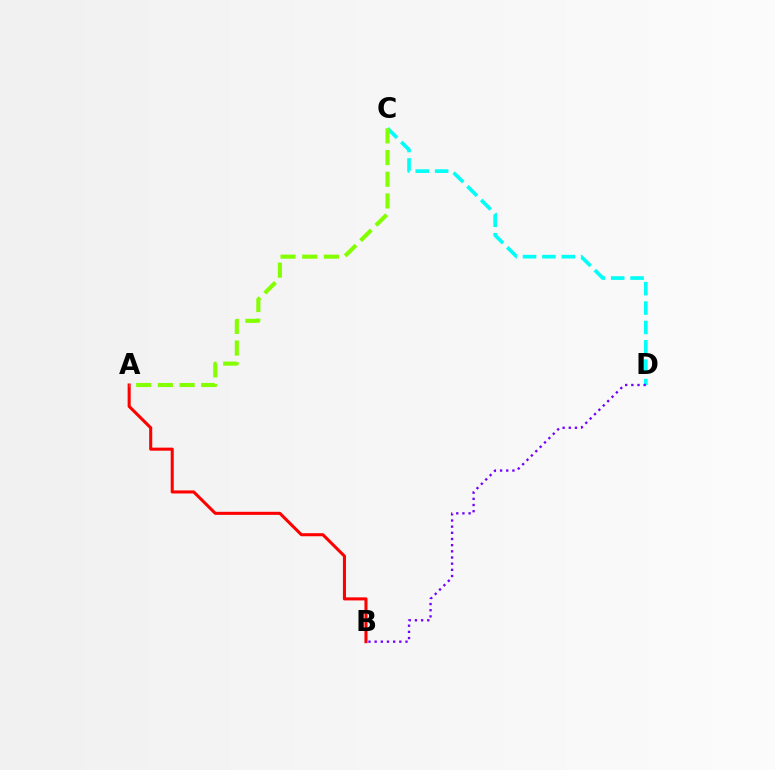{('A', 'B'): [{'color': '#ff0000', 'line_style': 'solid', 'thickness': 2.2}], ('C', 'D'): [{'color': '#00fff6', 'line_style': 'dashed', 'thickness': 2.63}], ('A', 'C'): [{'color': '#84ff00', 'line_style': 'dashed', 'thickness': 2.94}], ('B', 'D'): [{'color': '#7200ff', 'line_style': 'dotted', 'thickness': 1.68}]}